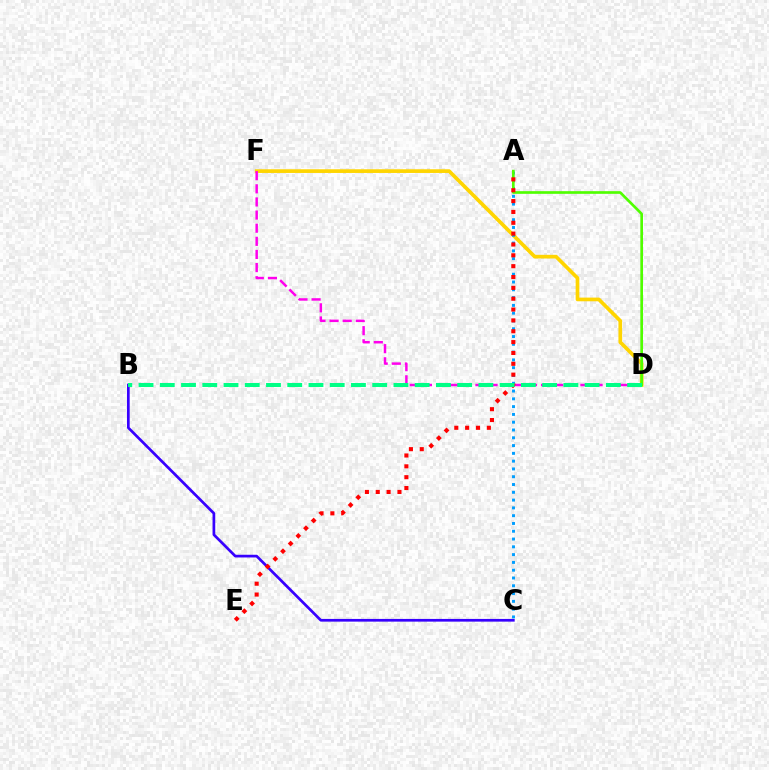{('D', 'F'): [{'color': '#ffd500', 'line_style': 'solid', 'thickness': 2.66}, {'color': '#ff00ed', 'line_style': 'dashed', 'thickness': 1.78}], ('B', 'C'): [{'color': '#3700ff', 'line_style': 'solid', 'thickness': 1.95}], ('A', 'C'): [{'color': '#009eff', 'line_style': 'dotted', 'thickness': 2.12}], ('A', 'D'): [{'color': '#4fff00', 'line_style': 'solid', 'thickness': 1.92}], ('A', 'E'): [{'color': '#ff0000', 'line_style': 'dotted', 'thickness': 2.95}], ('B', 'D'): [{'color': '#00ff86', 'line_style': 'dashed', 'thickness': 2.89}]}